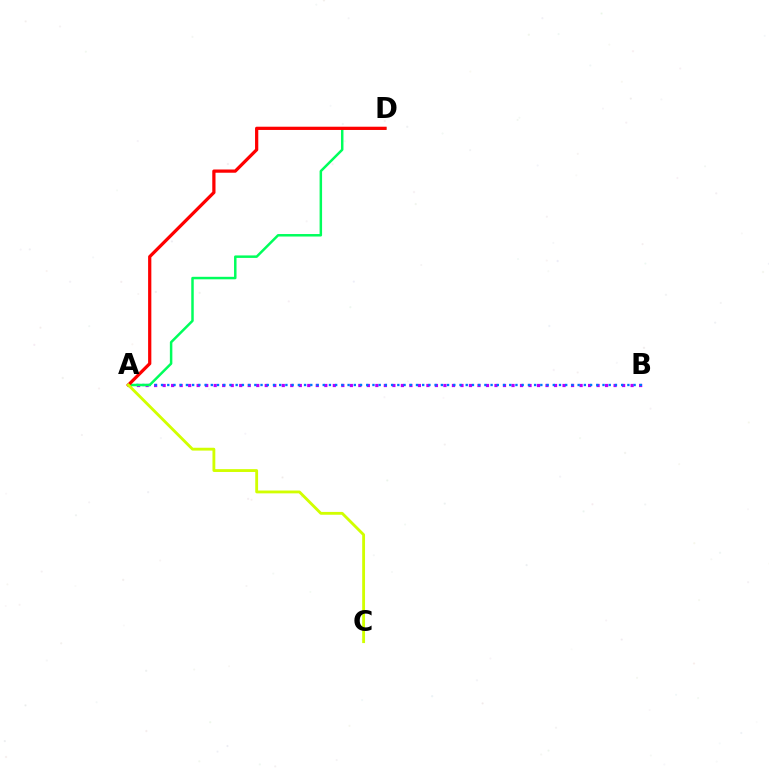{('A', 'B'): [{'color': '#b900ff', 'line_style': 'dotted', 'thickness': 2.31}, {'color': '#0074ff', 'line_style': 'dotted', 'thickness': 1.69}], ('A', 'D'): [{'color': '#00ff5c', 'line_style': 'solid', 'thickness': 1.79}, {'color': '#ff0000', 'line_style': 'solid', 'thickness': 2.33}], ('A', 'C'): [{'color': '#d1ff00', 'line_style': 'solid', 'thickness': 2.04}]}